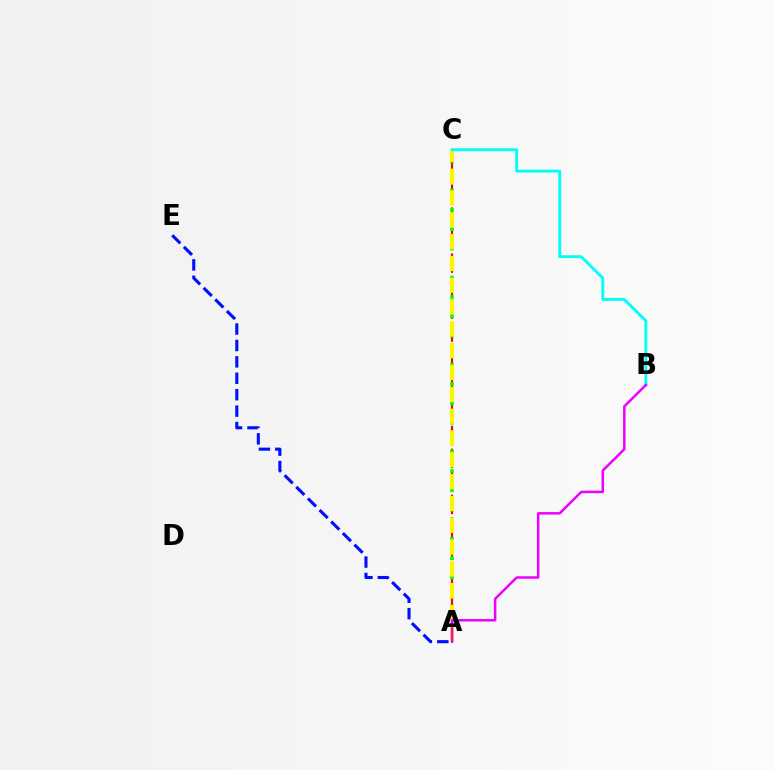{('A', 'C'): [{'color': '#ff0000', 'line_style': 'dashed', 'thickness': 1.56}, {'color': '#08ff00', 'line_style': 'dotted', 'thickness': 2.63}, {'color': '#fcf500', 'line_style': 'dashed', 'thickness': 2.96}], ('A', 'E'): [{'color': '#0010ff', 'line_style': 'dashed', 'thickness': 2.23}], ('B', 'C'): [{'color': '#00fff6', 'line_style': 'solid', 'thickness': 2.07}], ('A', 'B'): [{'color': '#ee00ff', 'line_style': 'solid', 'thickness': 1.8}]}